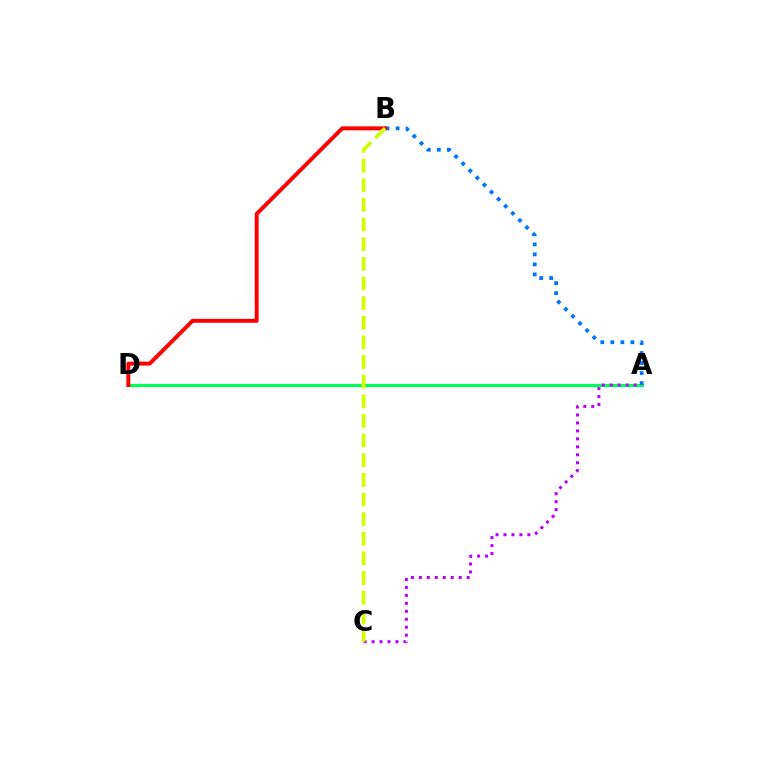{('A', 'D'): [{'color': '#00ff5c', 'line_style': 'solid', 'thickness': 2.3}], ('A', 'B'): [{'color': '#0074ff', 'line_style': 'dotted', 'thickness': 2.72}], ('A', 'C'): [{'color': '#b900ff', 'line_style': 'dotted', 'thickness': 2.16}], ('B', 'D'): [{'color': '#ff0000', 'line_style': 'solid', 'thickness': 2.84}], ('B', 'C'): [{'color': '#d1ff00', 'line_style': 'dashed', 'thickness': 2.67}]}